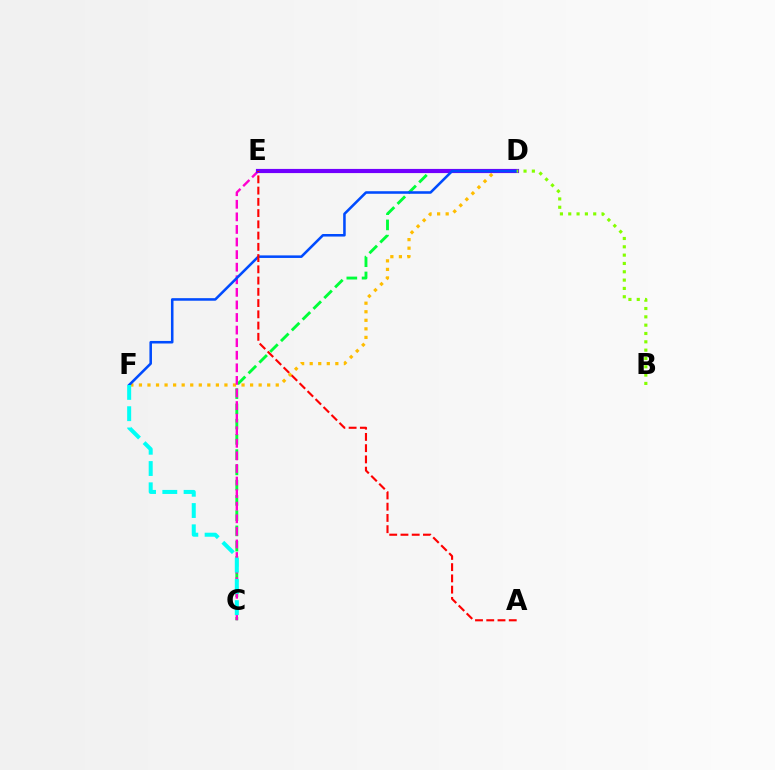{('D', 'F'): [{'color': '#ffbd00', 'line_style': 'dotted', 'thickness': 2.32}, {'color': '#004bff', 'line_style': 'solid', 'thickness': 1.84}], ('C', 'D'): [{'color': '#00ff39', 'line_style': 'dashed', 'thickness': 2.07}], ('C', 'E'): [{'color': '#ff00cf', 'line_style': 'dashed', 'thickness': 1.71}], ('D', 'E'): [{'color': '#7200ff', 'line_style': 'solid', 'thickness': 2.99}], ('A', 'E'): [{'color': '#ff0000', 'line_style': 'dashed', 'thickness': 1.53}], ('B', 'D'): [{'color': '#84ff00', 'line_style': 'dotted', 'thickness': 2.26}], ('C', 'F'): [{'color': '#00fff6', 'line_style': 'dashed', 'thickness': 2.89}]}